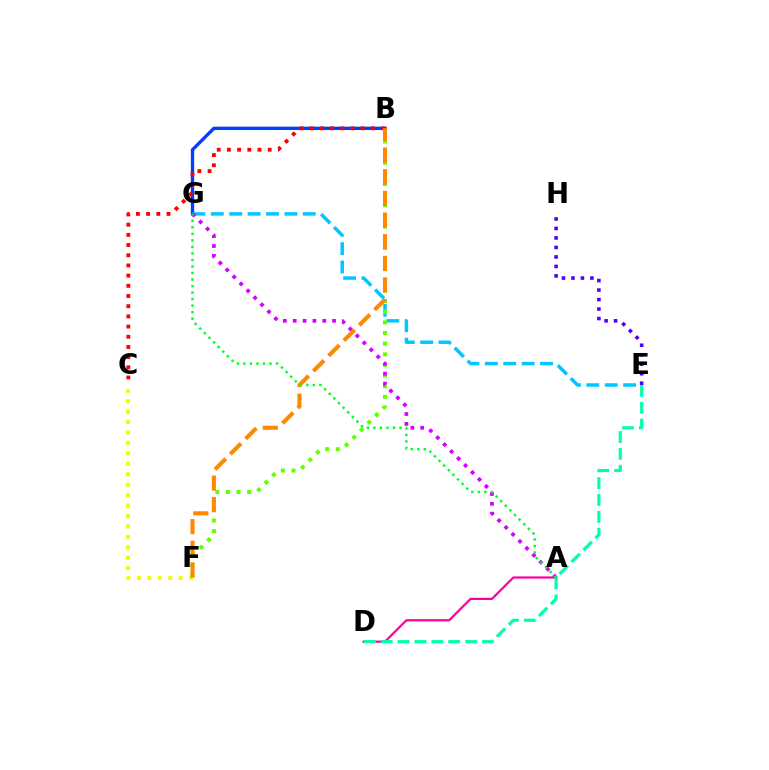{('B', 'G'): [{'color': '#003fff', 'line_style': 'solid', 'thickness': 2.4}], ('C', 'F'): [{'color': '#eeff00', 'line_style': 'dotted', 'thickness': 2.83}], ('E', 'G'): [{'color': '#00c7ff', 'line_style': 'dashed', 'thickness': 2.5}], ('B', 'C'): [{'color': '#ff0000', 'line_style': 'dotted', 'thickness': 2.77}], ('A', 'D'): [{'color': '#ff00a0', 'line_style': 'solid', 'thickness': 1.6}], ('B', 'F'): [{'color': '#66ff00', 'line_style': 'dotted', 'thickness': 2.89}, {'color': '#ff8800', 'line_style': 'dashed', 'thickness': 2.94}], ('A', 'G'): [{'color': '#d600ff', 'line_style': 'dotted', 'thickness': 2.67}, {'color': '#00ff27', 'line_style': 'dotted', 'thickness': 1.77}], ('E', 'H'): [{'color': '#4f00ff', 'line_style': 'dotted', 'thickness': 2.58}], ('D', 'E'): [{'color': '#00ffaf', 'line_style': 'dashed', 'thickness': 2.29}]}